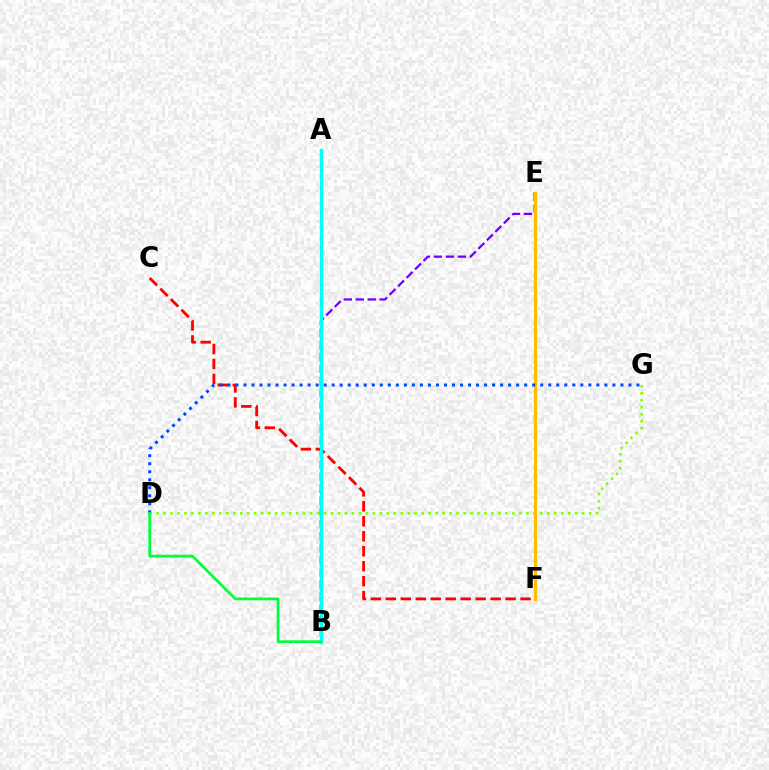{('D', 'G'): [{'color': '#84ff00', 'line_style': 'dotted', 'thickness': 1.9}, {'color': '#004bff', 'line_style': 'dotted', 'thickness': 2.18}], ('B', 'E'): [{'color': '#7200ff', 'line_style': 'dashed', 'thickness': 1.63}], ('E', 'F'): [{'color': '#ffbd00', 'line_style': 'solid', 'thickness': 2.28}], ('A', 'B'): [{'color': '#ff00cf', 'line_style': 'solid', 'thickness': 2.06}, {'color': '#00fff6', 'line_style': 'solid', 'thickness': 2.4}], ('C', 'F'): [{'color': '#ff0000', 'line_style': 'dashed', 'thickness': 2.03}], ('B', 'D'): [{'color': '#00ff39', 'line_style': 'solid', 'thickness': 1.95}]}